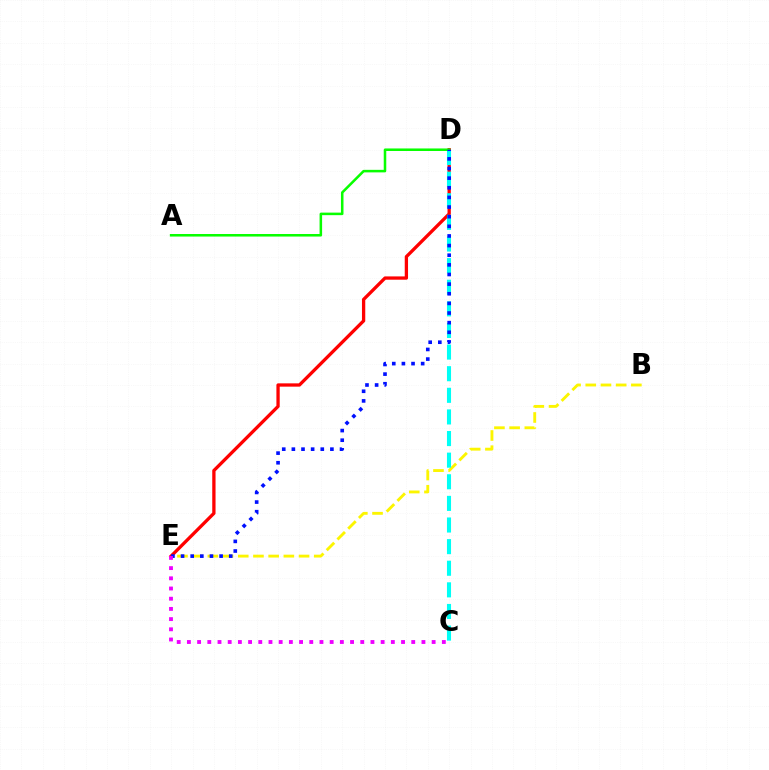{('B', 'E'): [{'color': '#fcf500', 'line_style': 'dashed', 'thickness': 2.06}], ('D', 'E'): [{'color': '#ff0000', 'line_style': 'solid', 'thickness': 2.37}, {'color': '#0010ff', 'line_style': 'dotted', 'thickness': 2.62}], ('C', 'D'): [{'color': '#00fff6', 'line_style': 'dashed', 'thickness': 2.94}], ('A', 'D'): [{'color': '#08ff00', 'line_style': 'solid', 'thickness': 1.83}], ('C', 'E'): [{'color': '#ee00ff', 'line_style': 'dotted', 'thickness': 2.77}]}